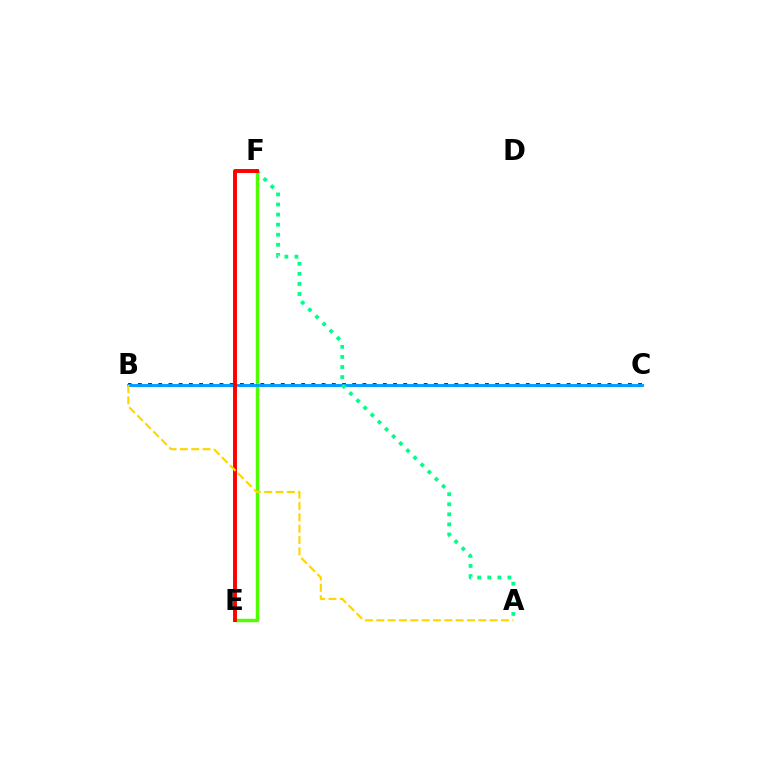{('E', 'F'): [{'color': '#4fff00', 'line_style': 'solid', 'thickness': 2.49}, {'color': '#ff00ed', 'line_style': 'dotted', 'thickness': 1.7}, {'color': '#ff0000', 'line_style': 'solid', 'thickness': 2.82}], ('B', 'C'): [{'color': '#3700ff', 'line_style': 'dotted', 'thickness': 2.77}, {'color': '#009eff', 'line_style': 'solid', 'thickness': 2.11}], ('A', 'F'): [{'color': '#00ff86', 'line_style': 'dotted', 'thickness': 2.74}], ('A', 'B'): [{'color': '#ffd500', 'line_style': 'dashed', 'thickness': 1.54}]}